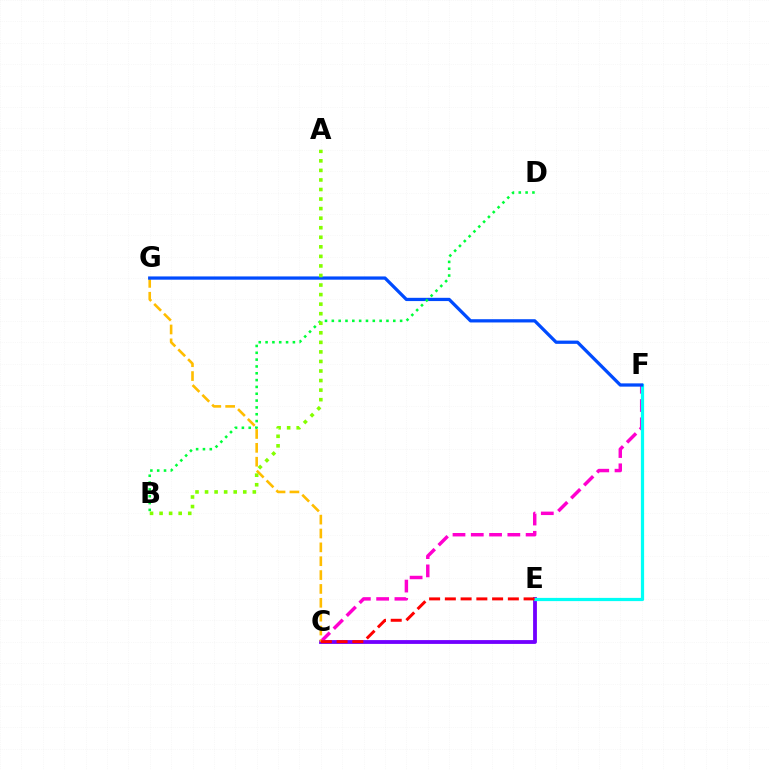{('C', 'E'): [{'color': '#7200ff', 'line_style': 'solid', 'thickness': 2.75}, {'color': '#ff0000', 'line_style': 'dashed', 'thickness': 2.14}], ('C', 'F'): [{'color': '#ff00cf', 'line_style': 'dashed', 'thickness': 2.48}], ('E', 'F'): [{'color': '#00fff6', 'line_style': 'solid', 'thickness': 2.32}], ('C', 'G'): [{'color': '#ffbd00', 'line_style': 'dashed', 'thickness': 1.88}], ('F', 'G'): [{'color': '#004bff', 'line_style': 'solid', 'thickness': 2.34}], ('B', 'D'): [{'color': '#00ff39', 'line_style': 'dotted', 'thickness': 1.86}], ('A', 'B'): [{'color': '#84ff00', 'line_style': 'dotted', 'thickness': 2.6}]}